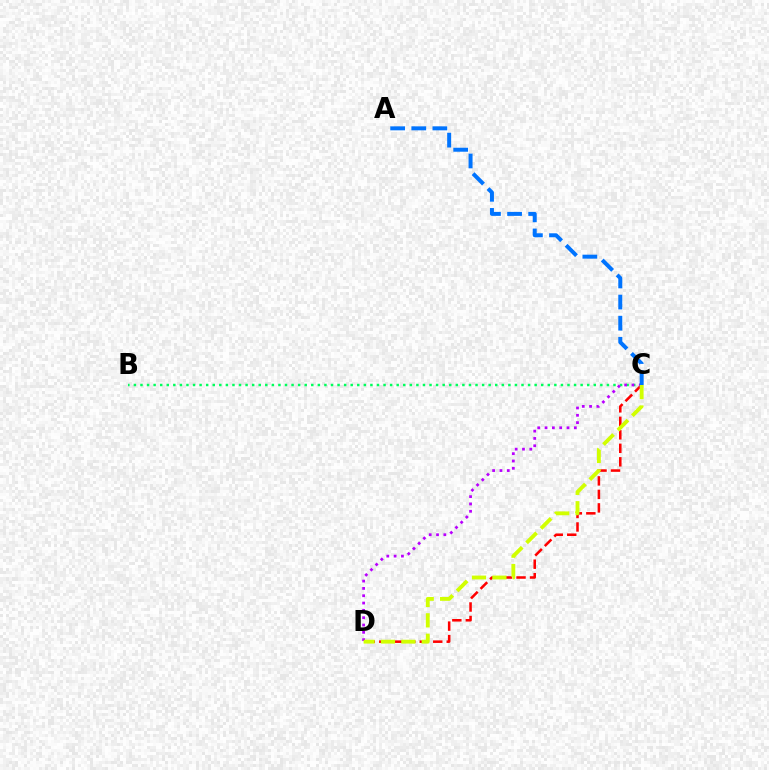{('C', 'D'): [{'color': '#ff0000', 'line_style': 'dashed', 'thickness': 1.83}, {'color': '#b900ff', 'line_style': 'dotted', 'thickness': 1.99}, {'color': '#d1ff00', 'line_style': 'dashed', 'thickness': 2.77}], ('B', 'C'): [{'color': '#00ff5c', 'line_style': 'dotted', 'thickness': 1.78}], ('A', 'C'): [{'color': '#0074ff', 'line_style': 'dashed', 'thickness': 2.87}]}